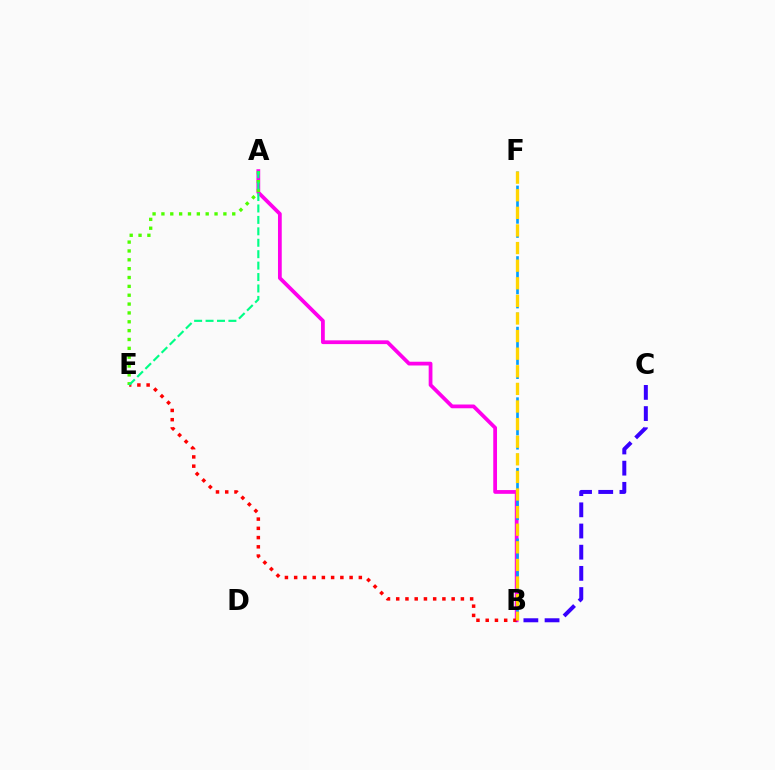{('A', 'B'): [{'color': '#ff00ed', 'line_style': 'solid', 'thickness': 2.71}], ('B', 'E'): [{'color': '#ff0000', 'line_style': 'dotted', 'thickness': 2.51}], ('B', 'C'): [{'color': '#3700ff', 'line_style': 'dashed', 'thickness': 2.88}], ('B', 'F'): [{'color': '#009eff', 'line_style': 'dashed', 'thickness': 1.92}, {'color': '#ffd500', 'line_style': 'dashed', 'thickness': 2.39}], ('A', 'E'): [{'color': '#4fff00', 'line_style': 'dotted', 'thickness': 2.41}, {'color': '#00ff86', 'line_style': 'dashed', 'thickness': 1.55}]}